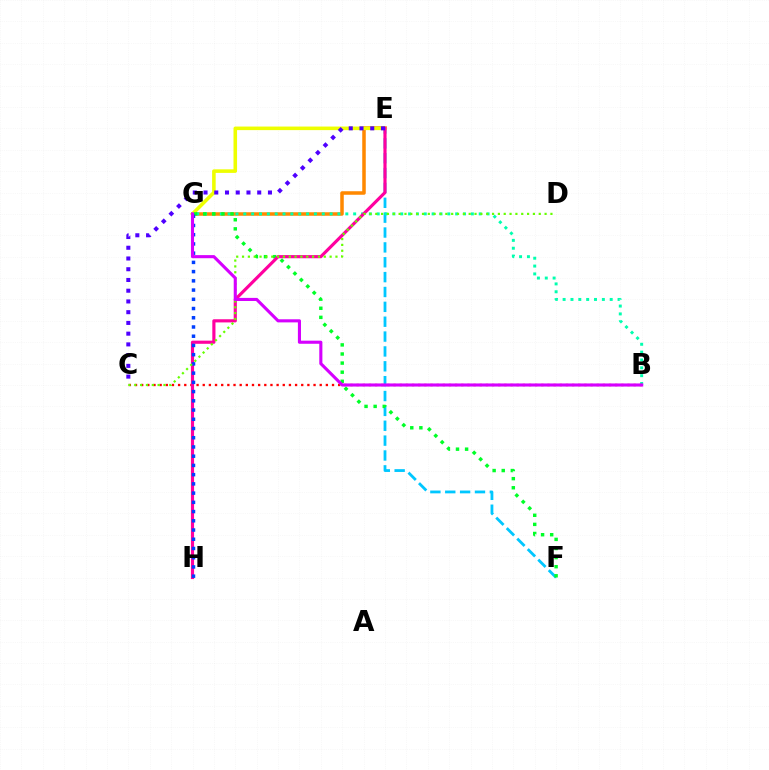{('E', 'G'): [{'color': '#ff8800', 'line_style': 'solid', 'thickness': 2.54}, {'color': '#eeff00', 'line_style': 'solid', 'thickness': 2.57}], ('E', 'F'): [{'color': '#00c7ff', 'line_style': 'dashed', 'thickness': 2.02}], ('B', 'G'): [{'color': '#00ffaf', 'line_style': 'dotted', 'thickness': 2.13}, {'color': '#d600ff', 'line_style': 'solid', 'thickness': 2.23}], ('B', 'C'): [{'color': '#ff0000', 'line_style': 'dotted', 'thickness': 1.67}], ('F', 'G'): [{'color': '#00ff27', 'line_style': 'dotted', 'thickness': 2.47}], ('E', 'H'): [{'color': '#ff00a0', 'line_style': 'solid', 'thickness': 2.27}], ('C', 'E'): [{'color': '#4f00ff', 'line_style': 'dotted', 'thickness': 2.92}], ('G', 'H'): [{'color': '#003fff', 'line_style': 'dotted', 'thickness': 2.51}], ('C', 'D'): [{'color': '#66ff00', 'line_style': 'dotted', 'thickness': 1.59}]}